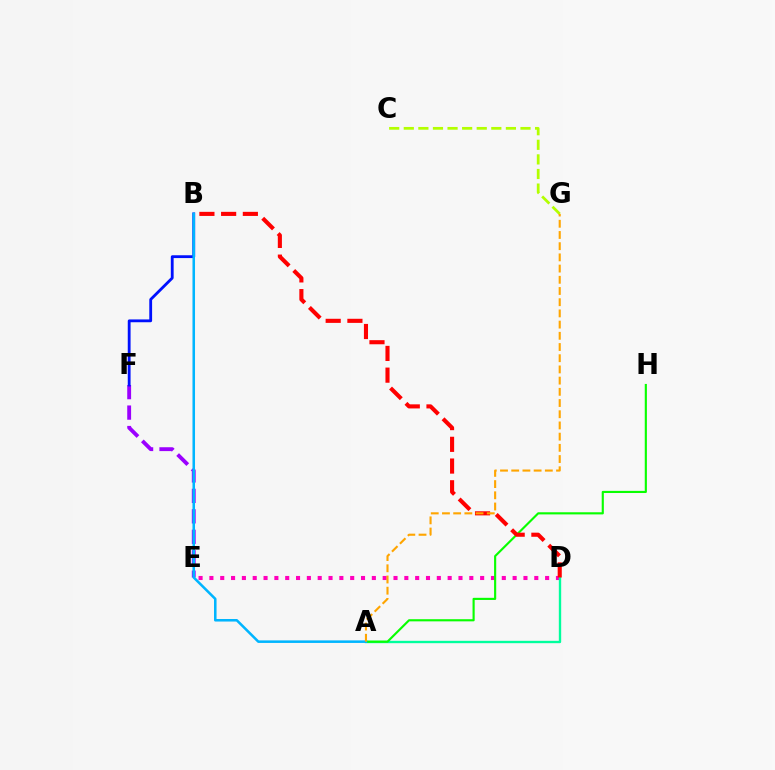{('E', 'F'): [{'color': '#9b00ff', 'line_style': 'dashed', 'thickness': 2.78}], ('D', 'E'): [{'color': '#ff00bd', 'line_style': 'dotted', 'thickness': 2.94}], ('A', 'D'): [{'color': '#00ff9d', 'line_style': 'solid', 'thickness': 1.7}], ('A', 'H'): [{'color': '#08ff00', 'line_style': 'solid', 'thickness': 1.54}], ('B', 'F'): [{'color': '#0010ff', 'line_style': 'solid', 'thickness': 2.03}], ('A', 'B'): [{'color': '#00b5ff', 'line_style': 'solid', 'thickness': 1.83}], ('B', 'D'): [{'color': '#ff0000', 'line_style': 'dashed', 'thickness': 2.95}], ('C', 'G'): [{'color': '#b3ff00', 'line_style': 'dashed', 'thickness': 1.98}], ('A', 'G'): [{'color': '#ffa500', 'line_style': 'dashed', 'thickness': 1.52}]}